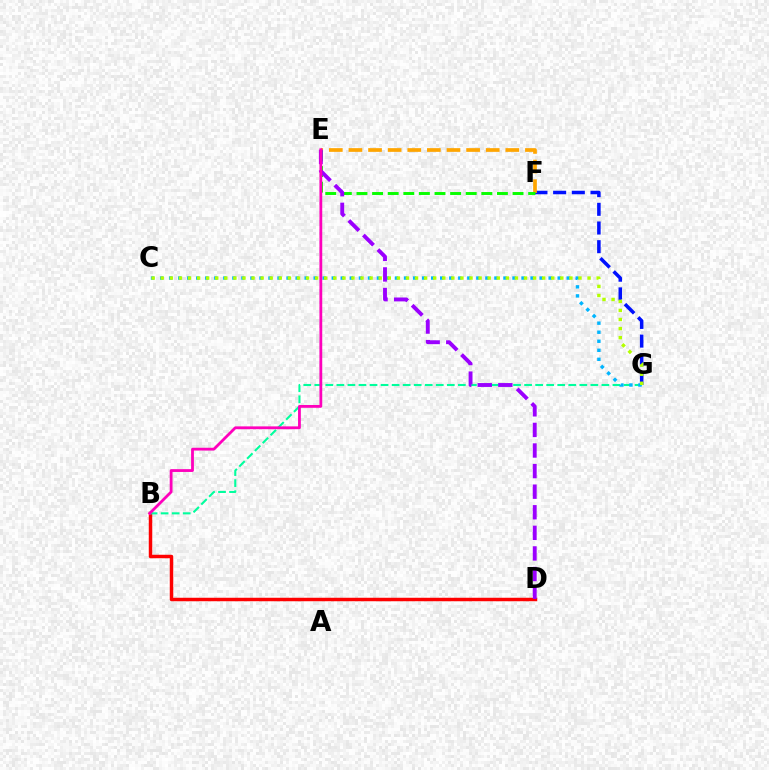{('B', 'D'): [{'color': '#ff0000', 'line_style': 'solid', 'thickness': 2.5}], ('B', 'G'): [{'color': '#00ff9d', 'line_style': 'dashed', 'thickness': 1.5}], ('C', 'G'): [{'color': '#00b5ff', 'line_style': 'dotted', 'thickness': 2.46}, {'color': '#b3ff00', 'line_style': 'dotted', 'thickness': 2.47}], ('F', 'G'): [{'color': '#0010ff', 'line_style': 'dashed', 'thickness': 2.54}], ('E', 'F'): [{'color': '#ffa500', 'line_style': 'dashed', 'thickness': 2.66}, {'color': '#08ff00', 'line_style': 'dashed', 'thickness': 2.12}], ('D', 'E'): [{'color': '#9b00ff', 'line_style': 'dashed', 'thickness': 2.8}], ('B', 'E'): [{'color': '#ff00bd', 'line_style': 'solid', 'thickness': 2.02}]}